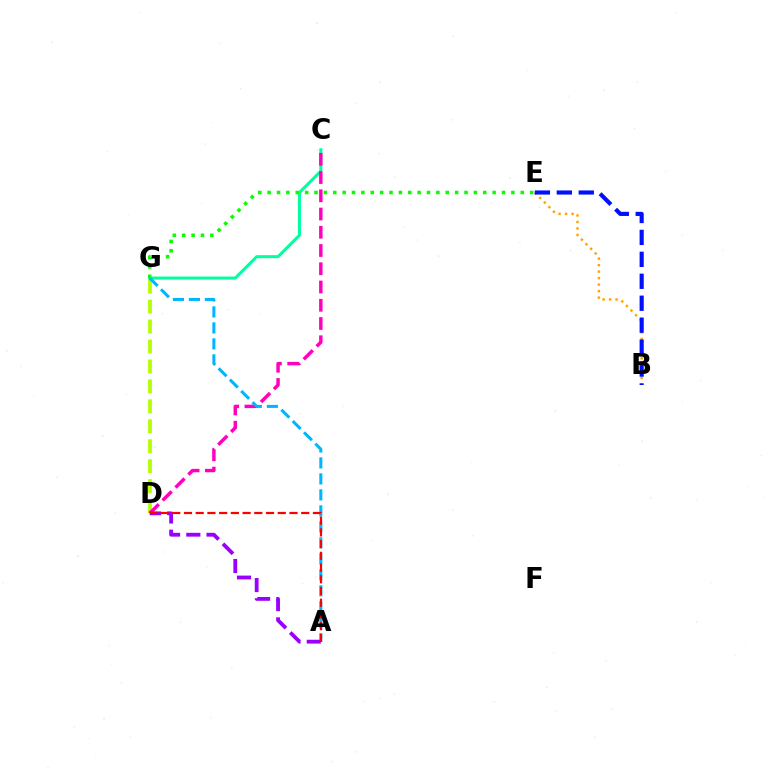{('D', 'G'): [{'color': '#b3ff00', 'line_style': 'dashed', 'thickness': 2.71}], ('C', 'G'): [{'color': '#00ff9d', 'line_style': 'solid', 'thickness': 2.17}], ('C', 'D'): [{'color': '#ff00bd', 'line_style': 'dashed', 'thickness': 2.48}], ('A', 'G'): [{'color': '#00b5ff', 'line_style': 'dashed', 'thickness': 2.17}], ('E', 'G'): [{'color': '#08ff00', 'line_style': 'dotted', 'thickness': 2.55}], ('B', 'E'): [{'color': '#ffa500', 'line_style': 'dotted', 'thickness': 1.77}, {'color': '#0010ff', 'line_style': 'dashed', 'thickness': 2.98}], ('A', 'D'): [{'color': '#9b00ff', 'line_style': 'dashed', 'thickness': 2.75}, {'color': '#ff0000', 'line_style': 'dashed', 'thickness': 1.59}]}